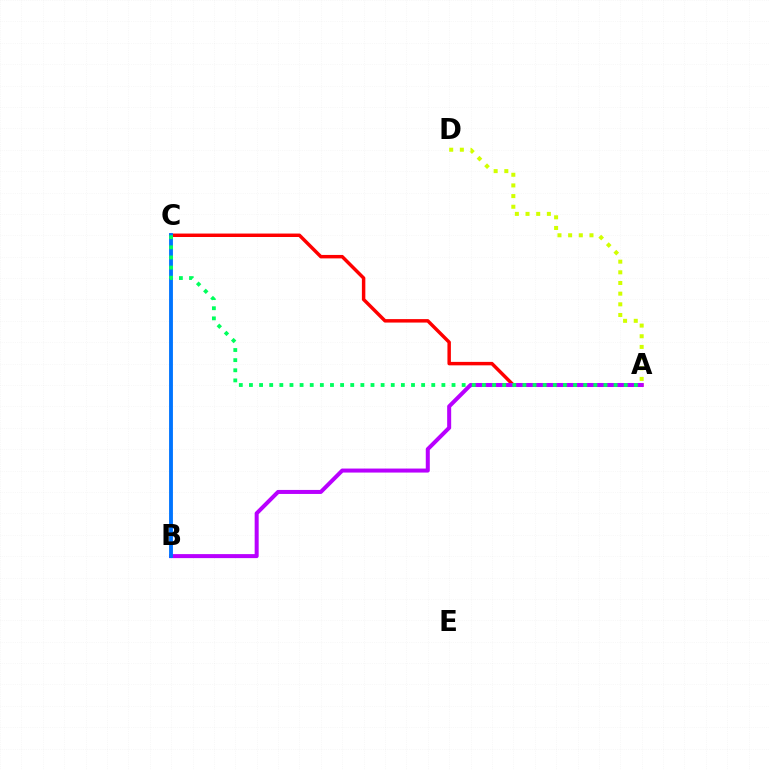{('A', 'C'): [{'color': '#ff0000', 'line_style': 'solid', 'thickness': 2.49}, {'color': '#00ff5c', 'line_style': 'dotted', 'thickness': 2.75}], ('A', 'B'): [{'color': '#b900ff', 'line_style': 'solid', 'thickness': 2.89}], ('A', 'D'): [{'color': '#d1ff00', 'line_style': 'dotted', 'thickness': 2.9}], ('B', 'C'): [{'color': '#0074ff', 'line_style': 'solid', 'thickness': 2.77}]}